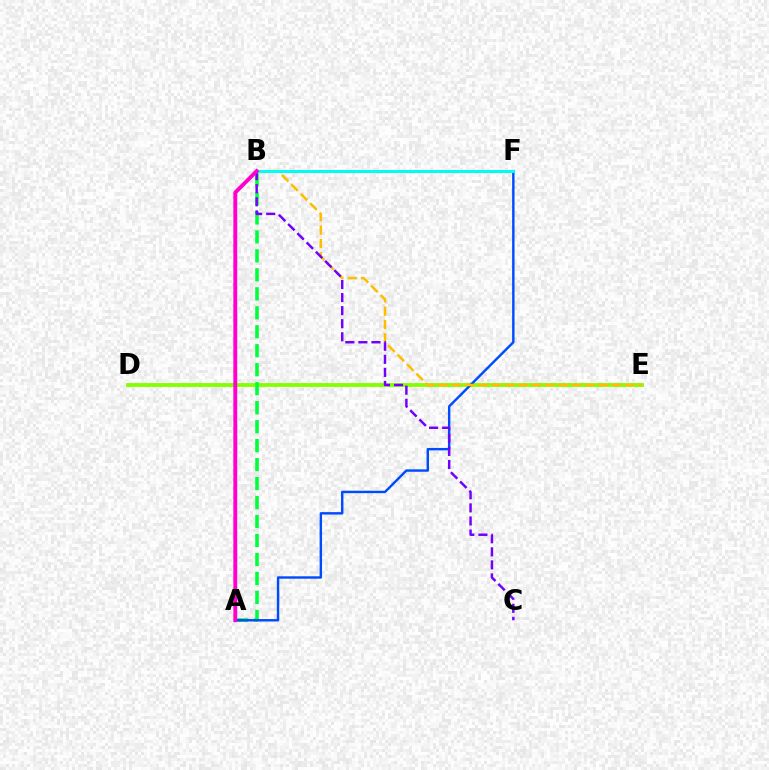{('D', 'E'): [{'color': '#84ff00', 'line_style': 'solid', 'thickness': 2.75}], ('A', 'B'): [{'color': '#00ff39', 'line_style': 'dashed', 'thickness': 2.58}, {'color': '#ff00cf', 'line_style': 'solid', 'thickness': 2.8}], ('A', 'F'): [{'color': '#004bff', 'line_style': 'solid', 'thickness': 1.74}], ('B', 'F'): [{'color': '#ff0000', 'line_style': 'solid', 'thickness': 2.0}, {'color': '#00fff6', 'line_style': 'solid', 'thickness': 2.13}], ('B', 'E'): [{'color': '#ffbd00', 'line_style': 'dashed', 'thickness': 1.81}], ('B', 'C'): [{'color': '#7200ff', 'line_style': 'dashed', 'thickness': 1.78}]}